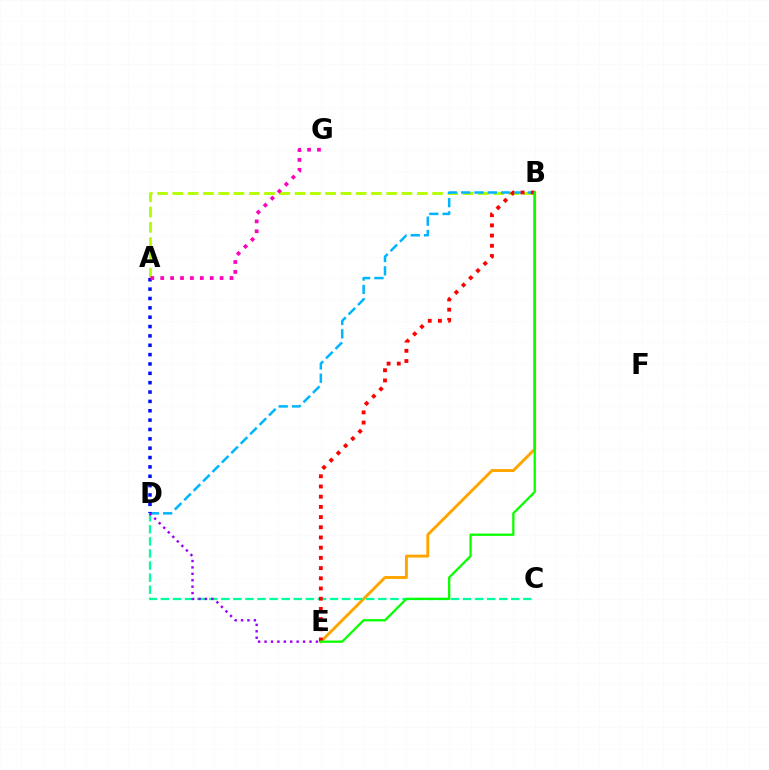{('B', 'E'): [{'color': '#ffa500', 'line_style': 'solid', 'thickness': 2.11}, {'color': '#ff0000', 'line_style': 'dotted', 'thickness': 2.77}, {'color': '#08ff00', 'line_style': 'solid', 'thickness': 1.64}], ('C', 'D'): [{'color': '#00ff9d', 'line_style': 'dashed', 'thickness': 1.64}], ('A', 'B'): [{'color': '#b3ff00', 'line_style': 'dashed', 'thickness': 2.08}], ('B', 'D'): [{'color': '#00b5ff', 'line_style': 'dashed', 'thickness': 1.81}], ('D', 'E'): [{'color': '#9b00ff', 'line_style': 'dotted', 'thickness': 1.74}], ('A', 'D'): [{'color': '#0010ff', 'line_style': 'dotted', 'thickness': 2.54}], ('A', 'G'): [{'color': '#ff00bd', 'line_style': 'dotted', 'thickness': 2.69}]}